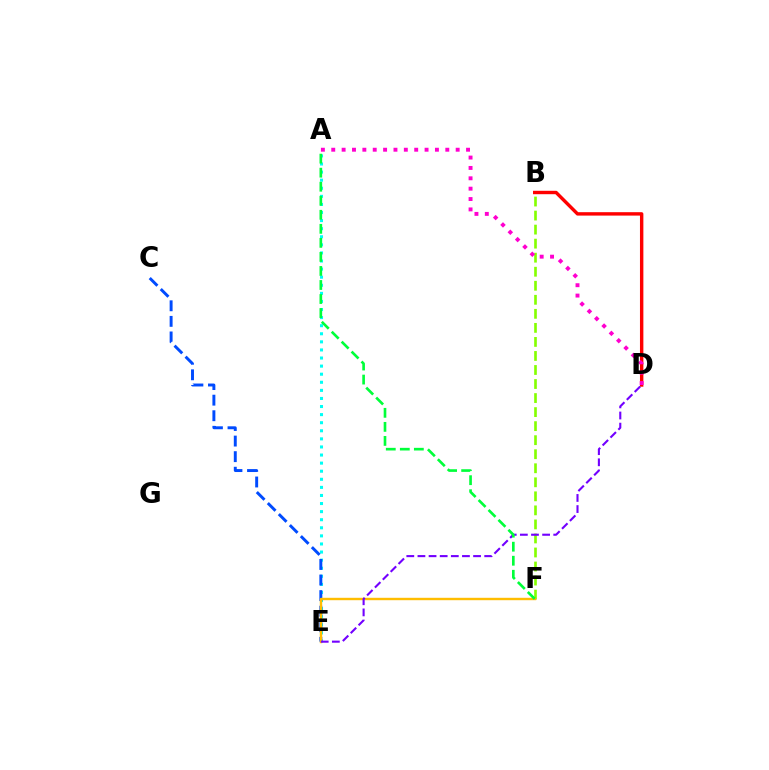{('A', 'E'): [{'color': '#00fff6', 'line_style': 'dotted', 'thickness': 2.2}], ('B', 'F'): [{'color': '#84ff00', 'line_style': 'dashed', 'thickness': 1.91}], ('C', 'E'): [{'color': '#004bff', 'line_style': 'dashed', 'thickness': 2.12}], ('E', 'F'): [{'color': '#ffbd00', 'line_style': 'solid', 'thickness': 1.74}], ('B', 'D'): [{'color': '#ff0000', 'line_style': 'solid', 'thickness': 2.45}], ('D', 'E'): [{'color': '#7200ff', 'line_style': 'dashed', 'thickness': 1.51}], ('A', 'D'): [{'color': '#ff00cf', 'line_style': 'dotted', 'thickness': 2.82}], ('A', 'F'): [{'color': '#00ff39', 'line_style': 'dashed', 'thickness': 1.91}]}